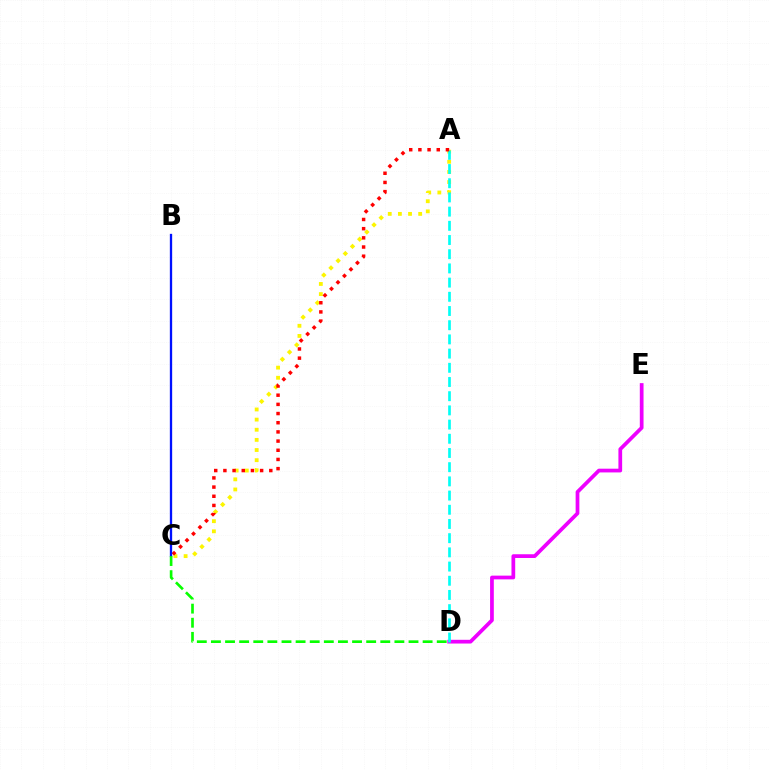{('D', 'E'): [{'color': '#ee00ff', 'line_style': 'solid', 'thickness': 2.69}], ('A', 'C'): [{'color': '#fcf500', 'line_style': 'dotted', 'thickness': 2.75}, {'color': '#ff0000', 'line_style': 'dotted', 'thickness': 2.49}], ('A', 'D'): [{'color': '#00fff6', 'line_style': 'dashed', 'thickness': 1.93}], ('B', 'C'): [{'color': '#0010ff', 'line_style': 'solid', 'thickness': 1.66}], ('C', 'D'): [{'color': '#08ff00', 'line_style': 'dashed', 'thickness': 1.92}]}